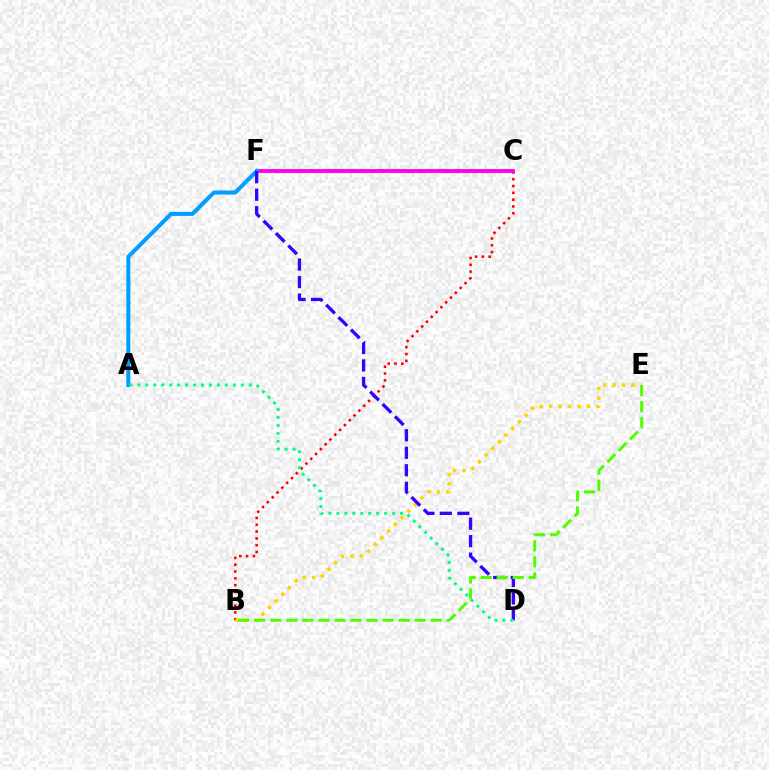{('B', 'C'): [{'color': '#ff0000', 'line_style': 'dotted', 'thickness': 1.85}], ('B', 'E'): [{'color': '#ffd500', 'line_style': 'dotted', 'thickness': 2.56}, {'color': '#4fff00', 'line_style': 'dashed', 'thickness': 2.18}], ('C', 'F'): [{'color': '#ff00ed', 'line_style': 'solid', 'thickness': 2.78}], ('A', 'F'): [{'color': '#009eff', 'line_style': 'solid', 'thickness': 2.89}], ('D', 'F'): [{'color': '#3700ff', 'line_style': 'dashed', 'thickness': 2.38}], ('A', 'D'): [{'color': '#00ff86', 'line_style': 'dotted', 'thickness': 2.16}]}